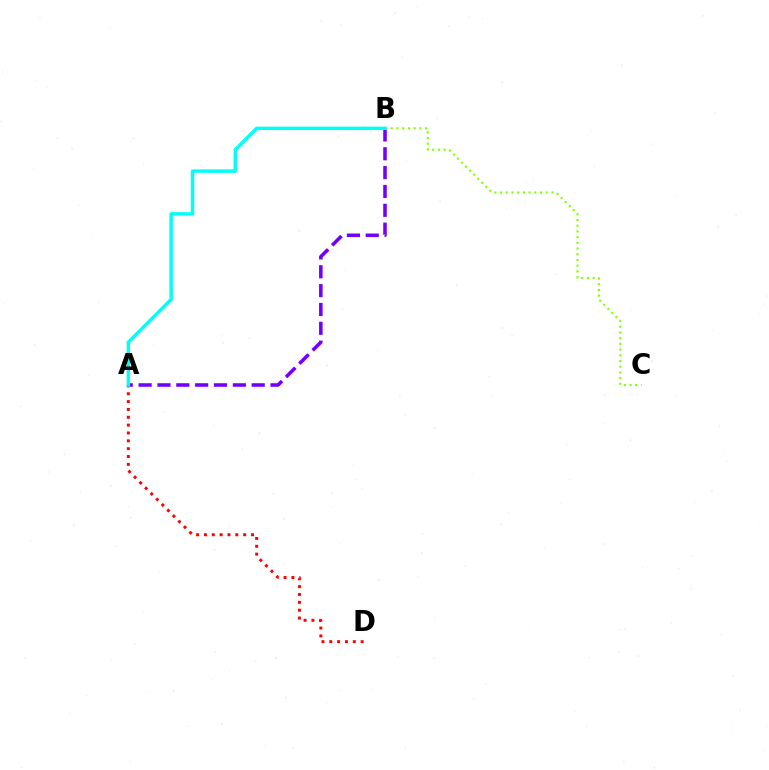{('A', 'B'): [{'color': '#7200ff', 'line_style': 'dashed', 'thickness': 2.56}, {'color': '#00fff6', 'line_style': 'solid', 'thickness': 2.47}], ('B', 'C'): [{'color': '#84ff00', 'line_style': 'dotted', 'thickness': 1.55}], ('A', 'D'): [{'color': '#ff0000', 'line_style': 'dotted', 'thickness': 2.13}]}